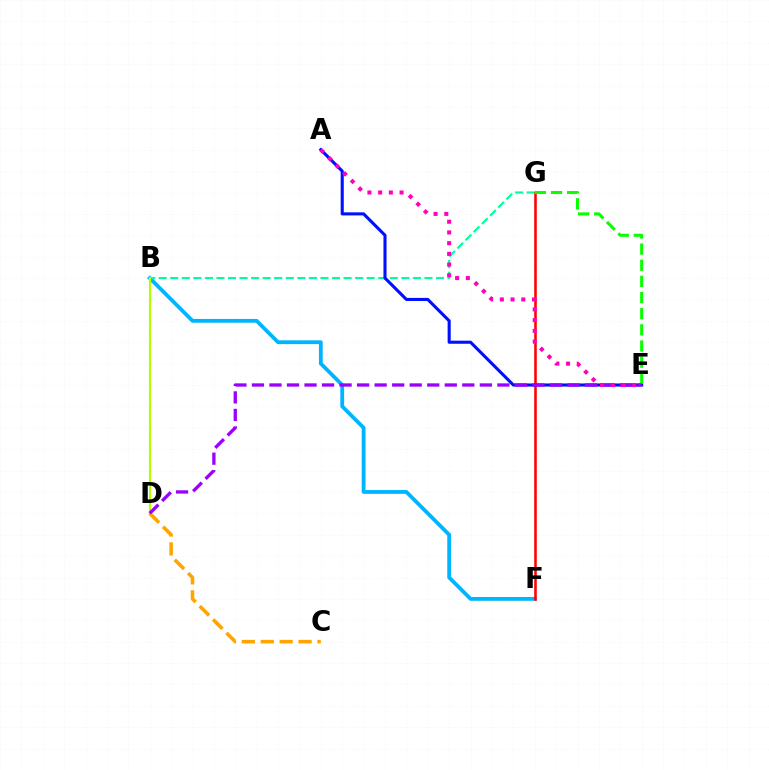{('B', 'F'): [{'color': '#00b5ff', 'line_style': 'solid', 'thickness': 2.74}], ('B', 'G'): [{'color': '#00ff9d', 'line_style': 'dashed', 'thickness': 1.57}], ('F', 'G'): [{'color': '#ff0000', 'line_style': 'solid', 'thickness': 1.85}], ('A', 'E'): [{'color': '#0010ff', 'line_style': 'solid', 'thickness': 2.22}, {'color': '#ff00bd', 'line_style': 'dotted', 'thickness': 2.91}], ('E', 'G'): [{'color': '#08ff00', 'line_style': 'dashed', 'thickness': 2.19}], ('C', 'D'): [{'color': '#ffa500', 'line_style': 'dashed', 'thickness': 2.57}], ('B', 'D'): [{'color': '#b3ff00', 'line_style': 'solid', 'thickness': 1.57}], ('D', 'E'): [{'color': '#9b00ff', 'line_style': 'dashed', 'thickness': 2.38}]}